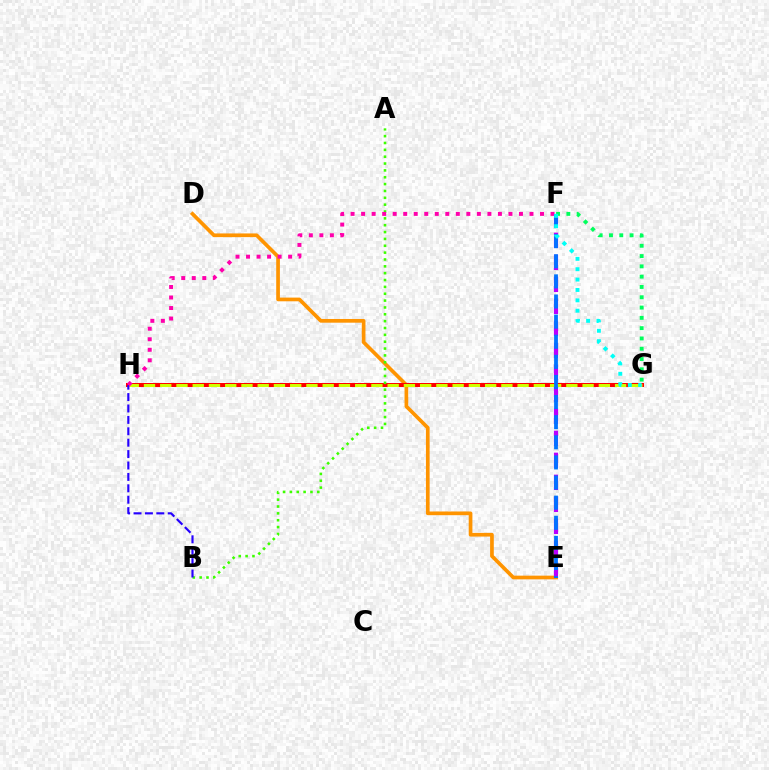{('D', 'E'): [{'color': '#ff9400', 'line_style': 'solid', 'thickness': 2.66}], ('G', 'H'): [{'color': '#ff0000', 'line_style': 'solid', 'thickness': 2.88}, {'color': '#d1ff00', 'line_style': 'dashed', 'thickness': 2.21}], ('E', 'F'): [{'color': '#b900ff', 'line_style': 'dashed', 'thickness': 2.99}, {'color': '#0074ff', 'line_style': 'dashed', 'thickness': 2.73}], ('A', 'B'): [{'color': '#3dff00', 'line_style': 'dotted', 'thickness': 1.86}], ('B', 'H'): [{'color': '#2500ff', 'line_style': 'dashed', 'thickness': 1.55}], ('F', 'H'): [{'color': '#ff00ac', 'line_style': 'dotted', 'thickness': 2.86}], ('F', 'G'): [{'color': '#00ff5c', 'line_style': 'dotted', 'thickness': 2.8}, {'color': '#00fff6', 'line_style': 'dotted', 'thickness': 2.82}]}